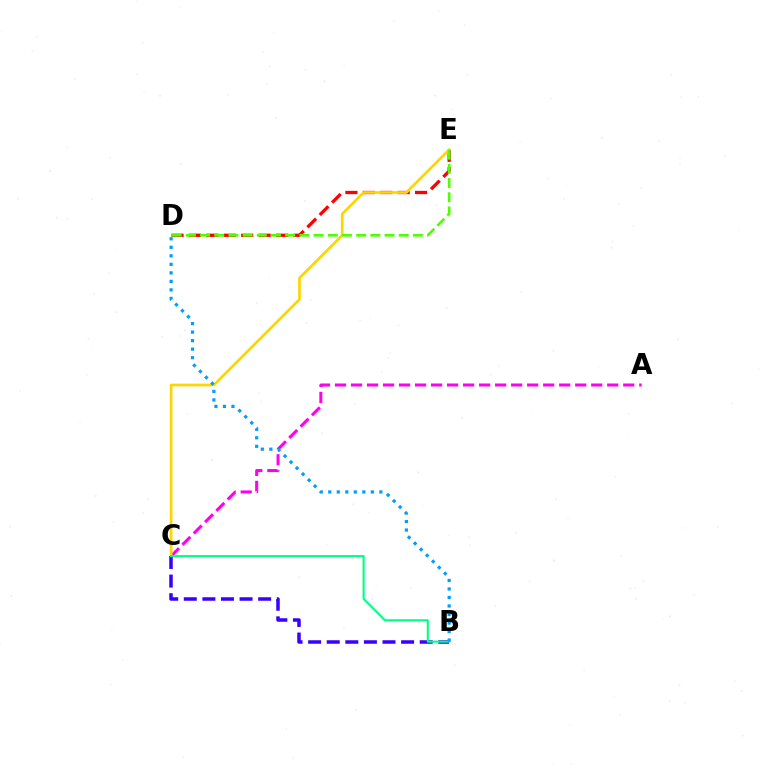{('A', 'C'): [{'color': '#ff00ed', 'line_style': 'dashed', 'thickness': 2.18}], ('D', 'E'): [{'color': '#ff0000', 'line_style': 'dashed', 'thickness': 2.37}, {'color': '#4fff00', 'line_style': 'dashed', 'thickness': 1.93}], ('C', 'E'): [{'color': '#ffd500', 'line_style': 'solid', 'thickness': 1.95}], ('B', 'C'): [{'color': '#3700ff', 'line_style': 'dashed', 'thickness': 2.53}, {'color': '#00ff86', 'line_style': 'solid', 'thickness': 1.52}], ('B', 'D'): [{'color': '#009eff', 'line_style': 'dotted', 'thickness': 2.31}]}